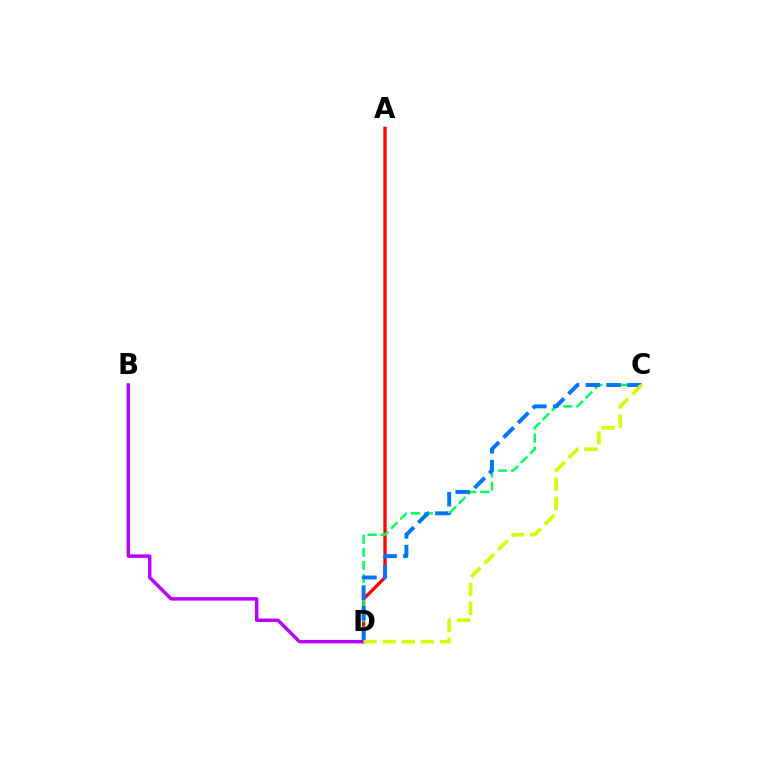{('A', 'D'): [{'color': '#ff0000', 'line_style': 'solid', 'thickness': 2.37}], ('C', 'D'): [{'color': '#00ff5c', 'line_style': 'dashed', 'thickness': 1.77}, {'color': '#0074ff', 'line_style': 'dashed', 'thickness': 2.82}, {'color': '#d1ff00', 'line_style': 'dashed', 'thickness': 2.6}], ('B', 'D'): [{'color': '#b900ff', 'line_style': 'solid', 'thickness': 2.5}]}